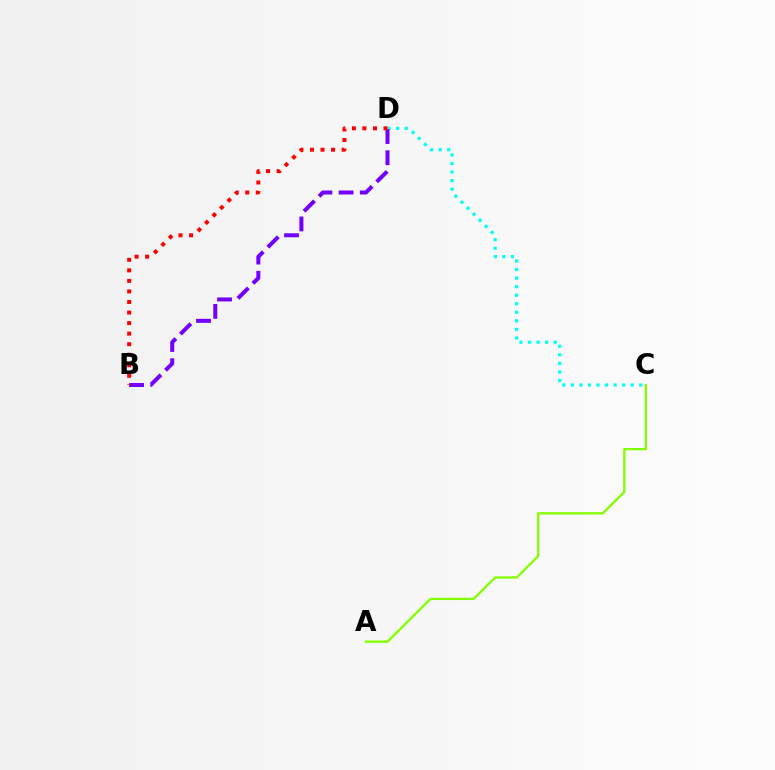{('A', 'C'): [{'color': '#84ff00', 'line_style': 'solid', 'thickness': 1.67}], ('C', 'D'): [{'color': '#00fff6', 'line_style': 'dotted', 'thickness': 2.32}], ('B', 'D'): [{'color': '#7200ff', 'line_style': 'dashed', 'thickness': 2.88}, {'color': '#ff0000', 'line_style': 'dotted', 'thickness': 2.87}]}